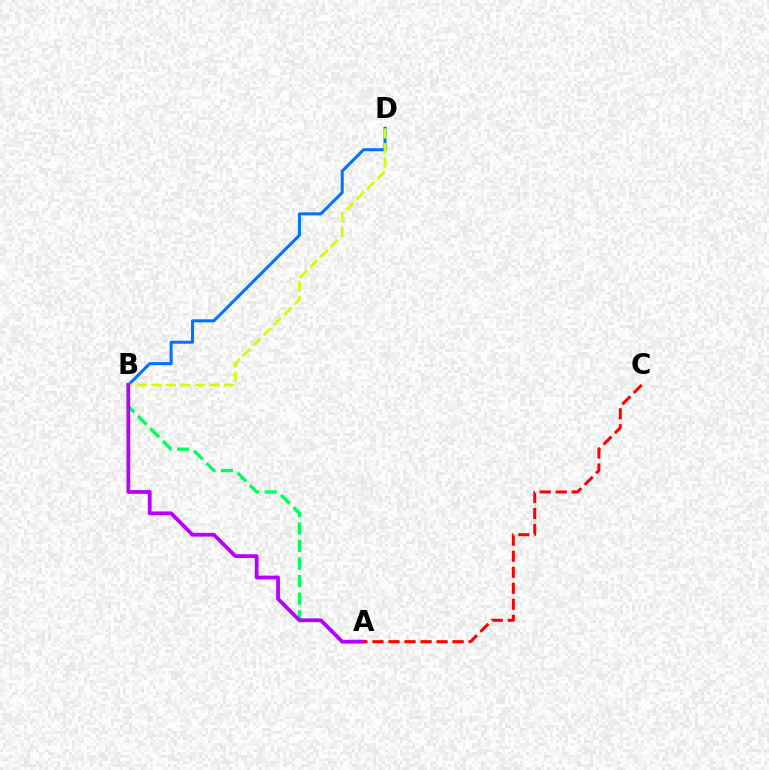{('B', 'D'): [{'color': '#0074ff', 'line_style': 'solid', 'thickness': 2.19}, {'color': '#d1ff00', 'line_style': 'dashed', 'thickness': 1.97}], ('A', 'B'): [{'color': '#00ff5c', 'line_style': 'dashed', 'thickness': 2.39}, {'color': '#b900ff', 'line_style': 'solid', 'thickness': 2.72}], ('A', 'C'): [{'color': '#ff0000', 'line_style': 'dashed', 'thickness': 2.18}]}